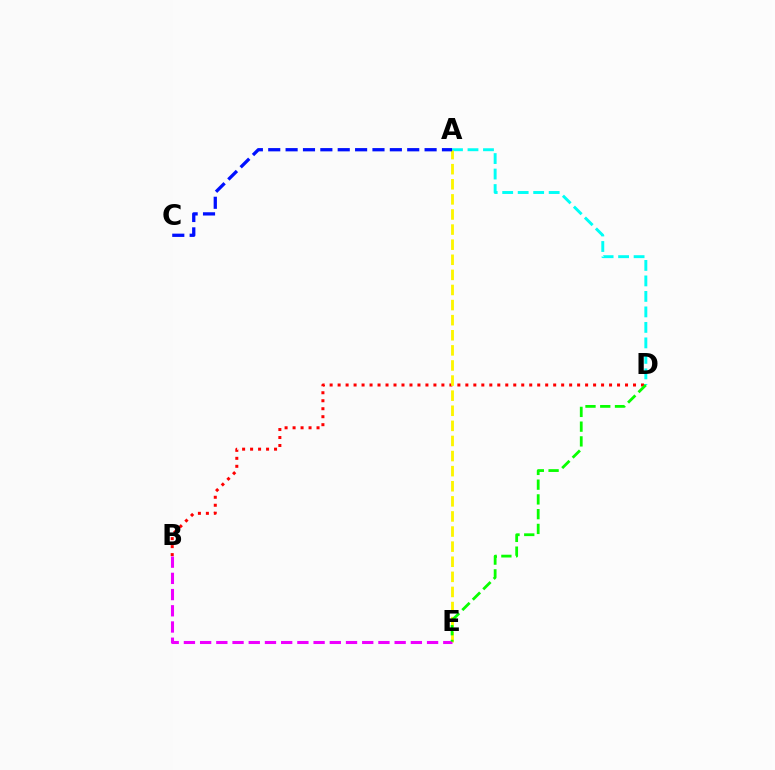{('A', 'D'): [{'color': '#00fff6', 'line_style': 'dashed', 'thickness': 2.1}], ('B', 'D'): [{'color': '#ff0000', 'line_style': 'dotted', 'thickness': 2.17}], ('A', 'E'): [{'color': '#fcf500', 'line_style': 'dashed', 'thickness': 2.05}], ('A', 'C'): [{'color': '#0010ff', 'line_style': 'dashed', 'thickness': 2.36}], ('B', 'E'): [{'color': '#ee00ff', 'line_style': 'dashed', 'thickness': 2.2}], ('D', 'E'): [{'color': '#08ff00', 'line_style': 'dashed', 'thickness': 2.0}]}